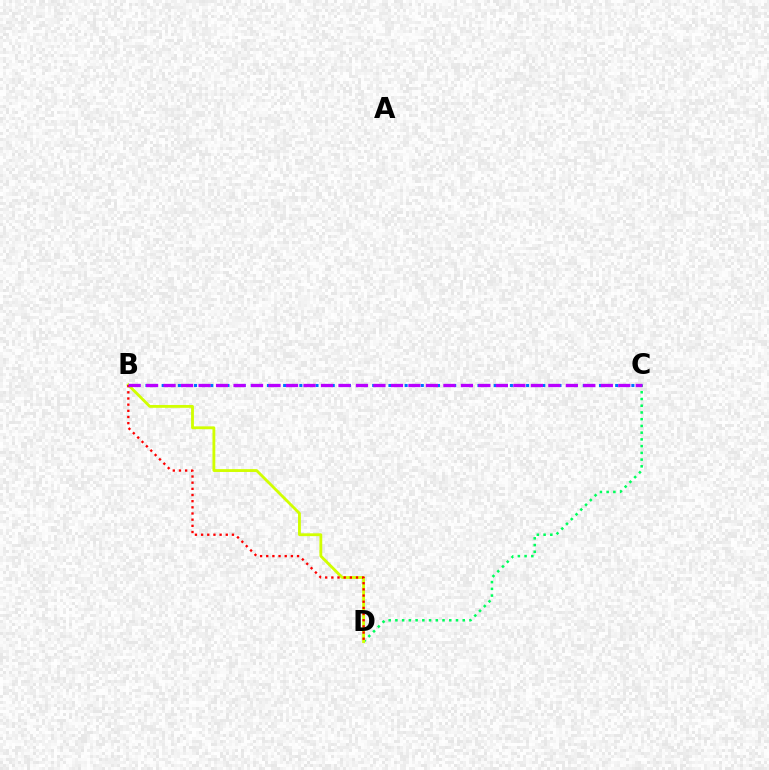{('B', 'C'): [{'color': '#0074ff', 'line_style': 'dotted', 'thickness': 2.2}, {'color': '#b900ff', 'line_style': 'dashed', 'thickness': 2.38}], ('C', 'D'): [{'color': '#00ff5c', 'line_style': 'dotted', 'thickness': 1.83}], ('B', 'D'): [{'color': '#d1ff00', 'line_style': 'solid', 'thickness': 2.04}, {'color': '#ff0000', 'line_style': 'dotted', 'thickness': 1.67}]}